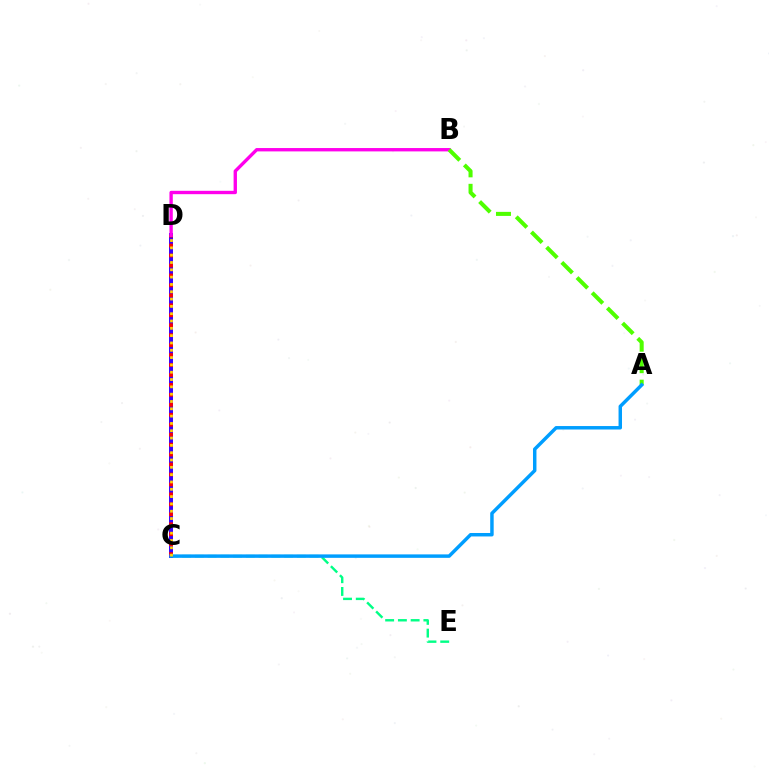{('C', 'E'): [{'color': '#00ff86', 'line_style': 'dashed', 'thickness': 1.73}], ('C', 'D'): [{'color': '#3700ff', 'line_style': 'solid', 'thickness': 2.86}, {'color': '#ff0000', 'line_style': 'dotted', 'thickness': 2.7}, {'color': '#ffd500', 'line_style': 'dotted', 'thickness': 1.99}], ('B', 'D'): [{'color': '#ff00ed', 'line_style': 'solid', 'thickness': 2.42}], ('A', 'B'): [{'color': '#4fff00', 'line_style': 'dashed', 'thickness': 2.92}], ('A', 'C'): [{'color': '#009eff', 'line_style': 'solid', 'thickness': 2.49}]}